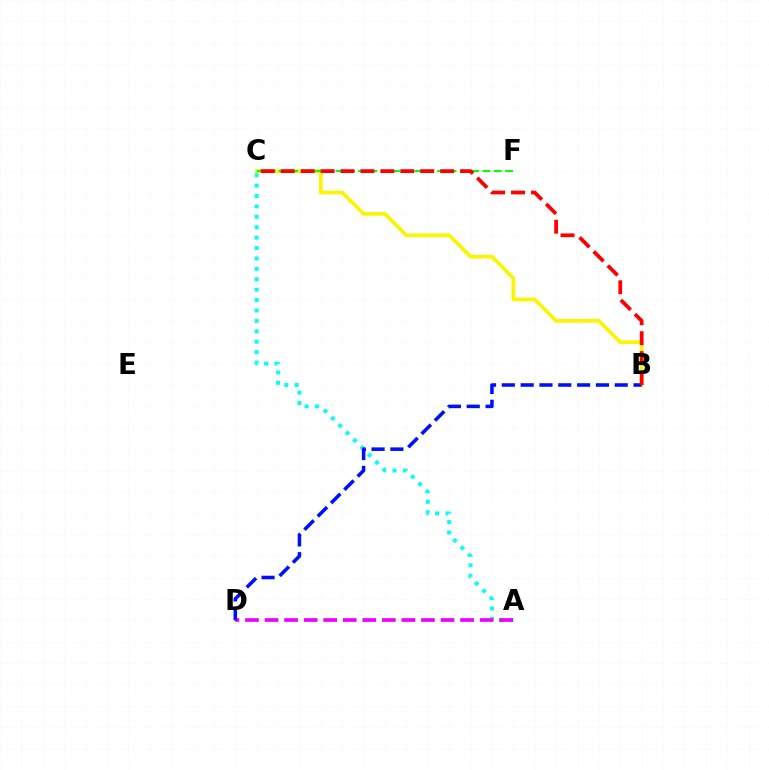{('B', 'C'): [{'color': '#fcf500', 'line_style': 'solid', 'thickness': 2.65}, {'color': '#ff0000', 'line_style': 'dashed', 'thickness': 2.71}], ('A', 'C'): [{'color': '#00fff6', 'line_style': 'dotted', 'thickness': 2.83}], ('A', 'D'): [{'color': '#ee00ff', 'line_style': 'dashed', 'thickness': 2.66}], ('C', 'F'): [{'color': '#08ff00', 'line_style': 'dashed', 'thickness': 1.54}], ('B', 'D'): [{'color': '#0010ff', 'line_style': 'dashed', 'thickness': 2.56}]}